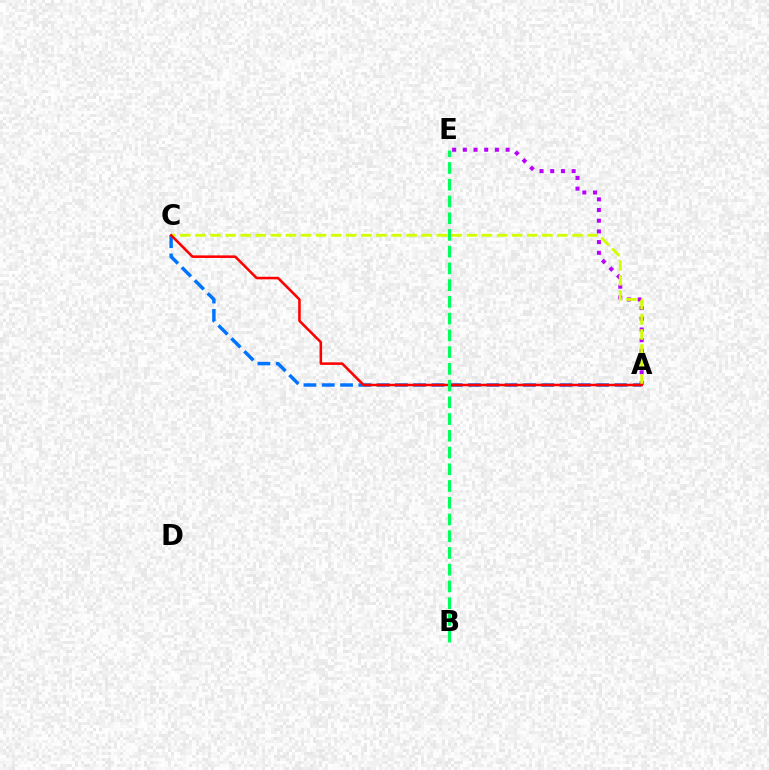{('A', 'C'): [{'color': '#0074ff', 'line_style': 'dashed', 'thickness': 2.49}, {'color': '#d1ff00', 'line_style': 'dashed', 'thickness': 2.05}, {'color': '#ff0000', 'line_style': 'solid', 'thickness': 1.84}], ('A', 'E'): [{'color': '#b900ff', 'line_style': 'dotted', 'thickness': 2.91}], ('B', 'E'): [{'color': '#00ff5c', 'line_style': 'dashed', 'thickness': 2.27}]}